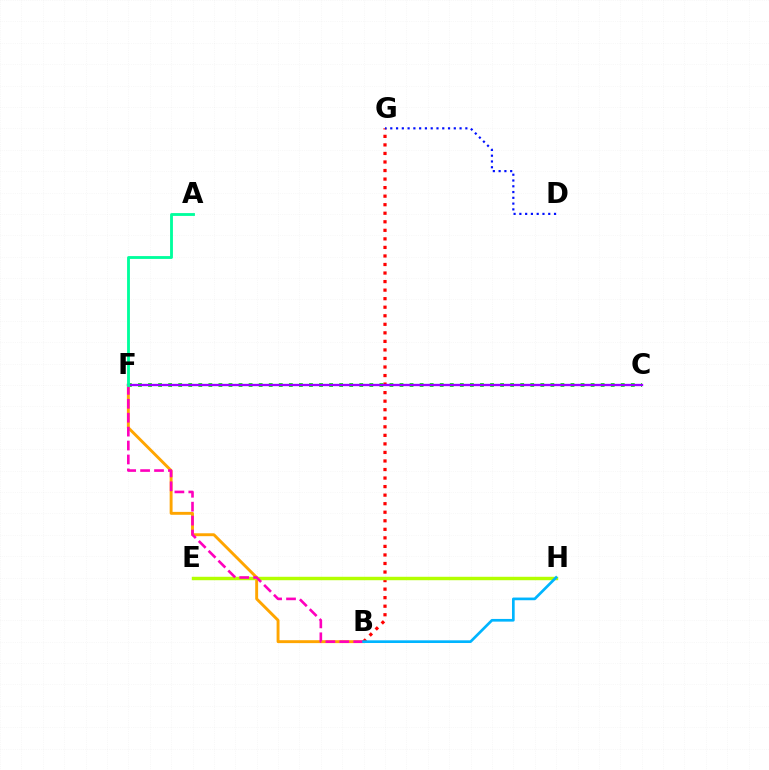{('B', 'F'): [{'color': '#ffa500', 'line_style': 'solid', 'thickness': 2.09}, {'color': '#ff00bd', 'line_style': 'dashed', 'thickness': 1.89}], ('B', 'G'): [{'color': '#ff0000', 'line_style': 'dotted', 'thickness': 2.32}], ('E', 'H'): [{'color': '#b3ff00', 'line_style': 'solid', 'thickness': 2.47}], ('C', 'F'): [{'color': '#08ff00', 'line_style': 'dotted', 'thickness': 2.73}, {'color': '#9b00ff', 'line_style': 'solid', 'thickness': 1.67}], ('A', 'F'): [{'color': '#00ff9d', 'line_style': 'solid', 'thickness': 2.05}], ('B', 'H'): [{'color': '#00b5ff', 'line_style': 'solid', 'thickness': 1.93}], ('D', 'G'): [{'color': '#0010ff', 'line_style': 'dotted', 'thickness': 1.57}]}